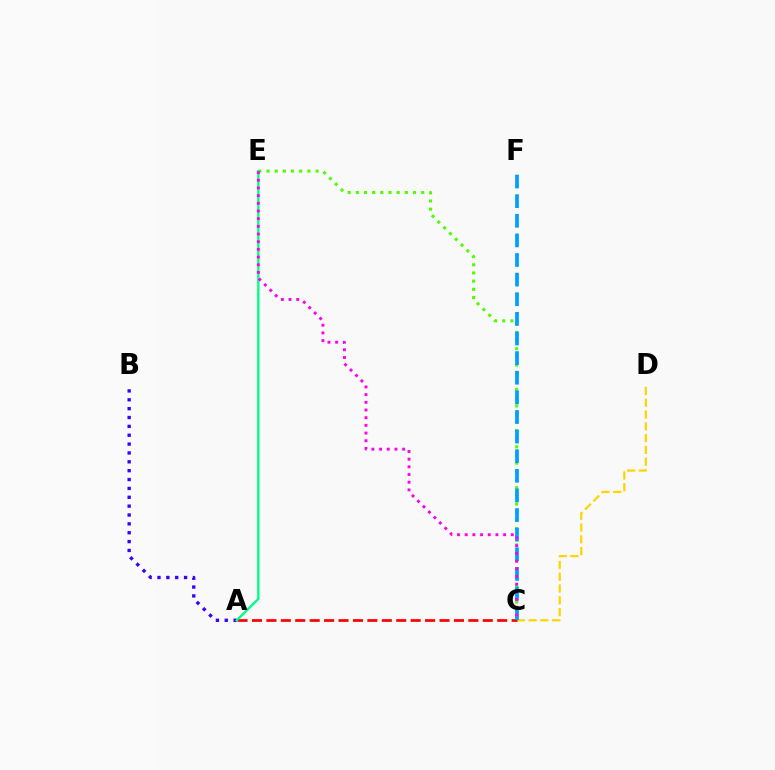{('C', 'D'): [{'color': '#ffd500', 'line_style': 'dashed', 'thickness': 1.6}], ('C', 'E'): [{'color': '#4fff00', 'line_style': 'dotted', 'thickness': 2.22}, {'color': '#ff00ed', 'line_style': 'dotted', 'thickness': 2.09}], ('A', 'B'): [{'color': '#3700ff', 'line_style': 'dotted', 'thickness': 2.41}], ('A', 'C'): [{'color': '#ff0000', 'line_style': 'dashed', 'thickness': 1.96}], ('A', 'E'): [{'color': '#00ff86', 'line_style': 'solid', 'thickness': 1.7}], ('C', 'F'): [{'color': '#009eff', 'line_style': 'dashed', 'thickness': 2.67}]}